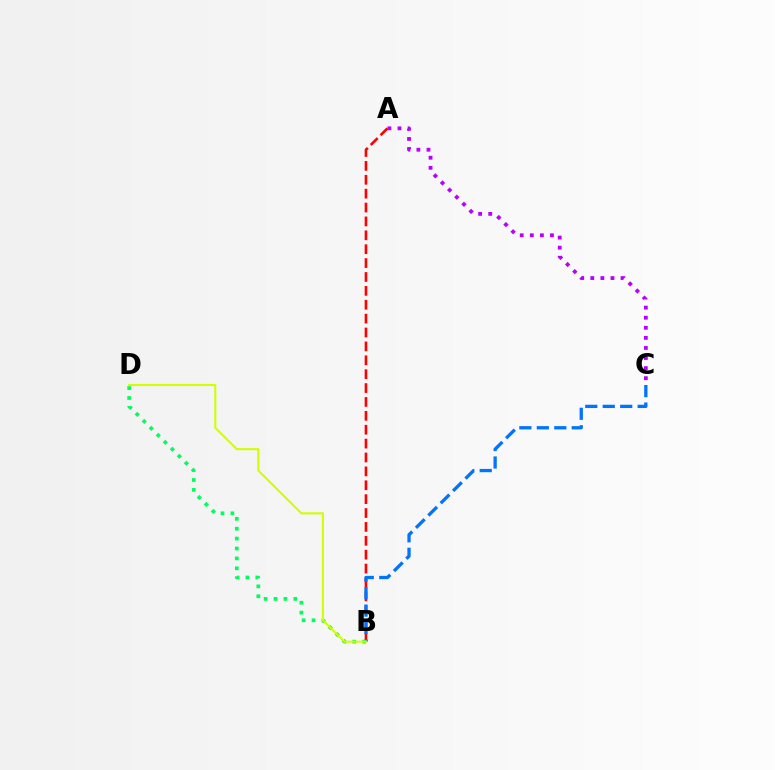{('A', 'B'): [{'color': '#ff0000', 'line_style': 'dashed', 'thickness': 1.89}], ('B', 'C'): [{'color': '#0074ff', 'line_style': 'dashed', 'thickness': 2.37}], ('B', 'D'): [{'color': '#00ff5c', 'line_style': 'dotted', 'thickness': 2.69}, {'color': '#d1ff00', 'line_style': 'solid', 'thickness': 1.51}], ('A', 'C'): [{'color': '#b900ff', 'line_style': 'dotted', 'thickness': 2.74}]}